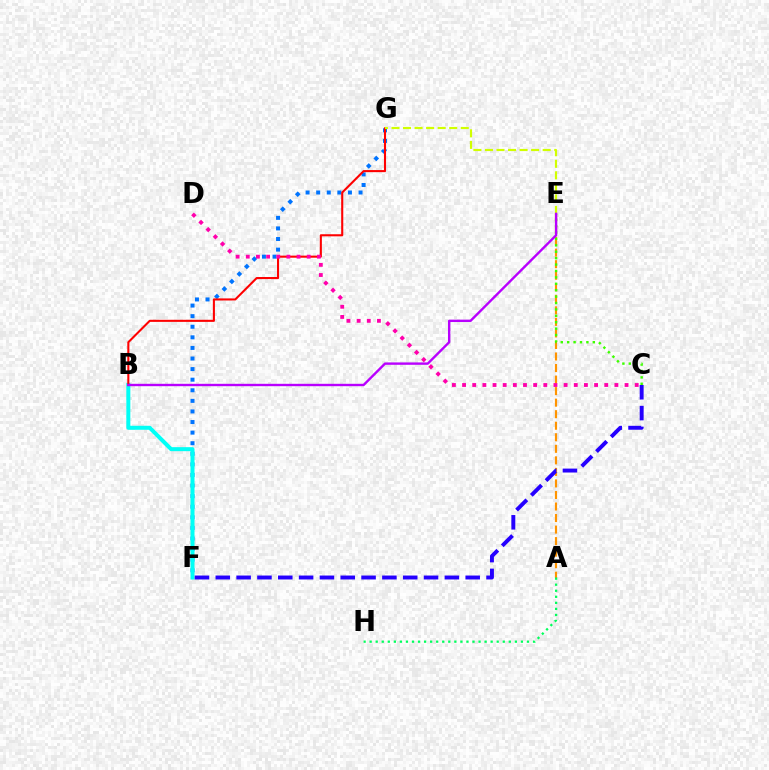{('A', 'E'): [{'color': '#ff9400', 'line_style': 'dashed', 'thickness': 1.57}], ('A', 'H'): [{'color': '#00ff5c', 'line_style': 'dotted', 'thickness': 1.64}], ('C', 'E'): [{'color': '#3dff00', 'line_style': 'dotted', 'thickness': 1.74}], ('F', 'G'): [{'color': '#0074ff', 'line_style': 'dotted', 'thickness': 2.88}], ('B', 'F'): [{'color': '#00fff6', 'line_style': 'solid', 'thickness': 2.88}], ('B', 'G'): [{'color': '#ff0000', 'line_style': 'solid', 'thickness': 1.5}], ('E', 'G'): [{'color': '#d1ff00', 'line_style': 'dashed', 'thickness': 1.57}], ('B', 'E'): [{'color': '#b900ff', 'line_style': 'solid', 'thickness': 1.71}], ('C', 'F'): [{'color': '#2500ff', 'line_style': 'dashed', 'thickness': 2.83}], ('C', 'D'): [{'color': '#ff00ac', 'line_style': 'dotted', 'thickness': 2.76}]}